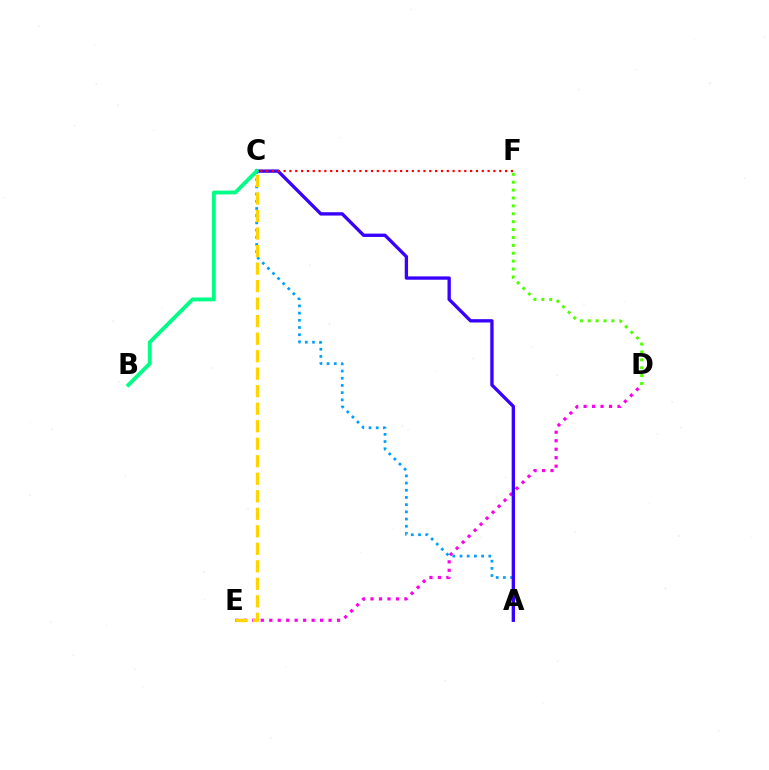{('D', 'E'): [{'color': '#ff00ed', 'line_style': 'dotted', 'thickness': 2.3}], ('D', 'F'): [{'color': '#4fff00', 'line_style': 'dotted', 'thickness': 2.14}], ('A', 'C'): [{'color': '#009eff', 'line_style': 'dotted', 'thickness': 1.96}, {'color': '#3700ff', 'line_style': 'solid', 'thickness': 2.4}], ('C', 'F'): [{'color': '#ff0000', 'line_style': 'dotted', 'thickness': 1.58}], ('B', 'C'): [{'color': '#00ff86', 'line_style': 'solid', 'thickness': 2.76}], ('C', 'E'): [{'color': '#ffd500', 'line_style': 'dashed', 'thickness': 2.38}]}